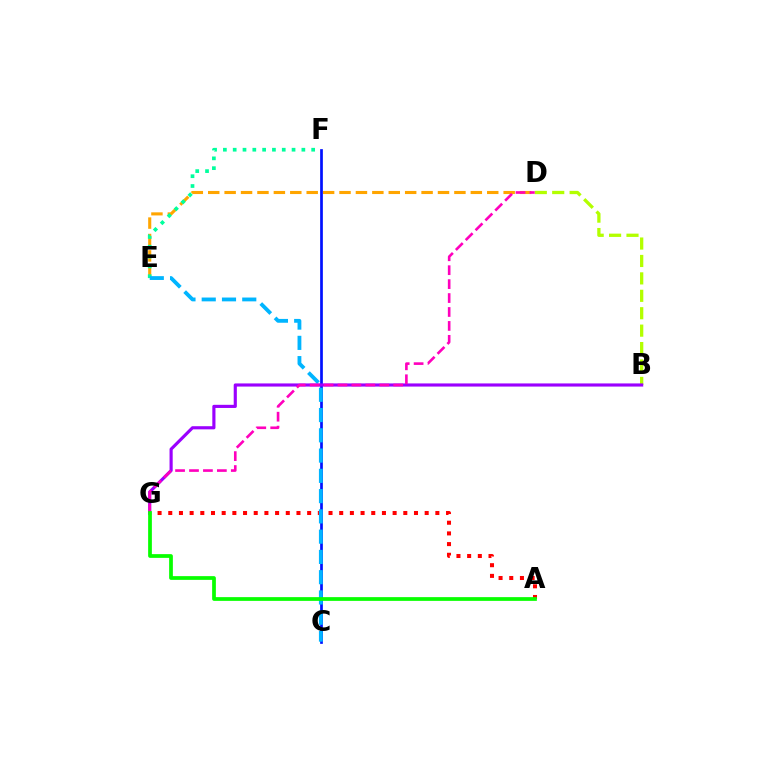{('D', 'E'): [{'color': '#ffa500', 'line_style': 'dashed', 'thickness': 2.23}], ('E', 'F'): [{'color': '#00ff9d', 'line_style': 'dotted', 'thickness': 2.67}], ('C', 'F'): [{'color': '#0010ff', 'line_style': 'solid', 'thickness': 1.95}], ('B', 'D'): [{'color': '#b3ff00', 'line_style': 'dashed', 'thickness': 2.37}], ('A', 'G'): [{'color': '#ff0000', 'line_style': 'dotted', 'thickness': 2.9}, {'color': '#08ff00', 'line_style': 'solid', 'thickness': 2.69}], ('C', 'E'): [{'color': '#00b5ff', 'line_style': 'dashed', 'thickness': 2.75}], ('B', 'G'): [{'color': '#9b00ff', 'line_style': 'solid', 'thickness': 2.26}], ('D', 'G'): [{'color': '#ff00bd', 'line_style': 'dashed', 'thickness': 1.89}]}